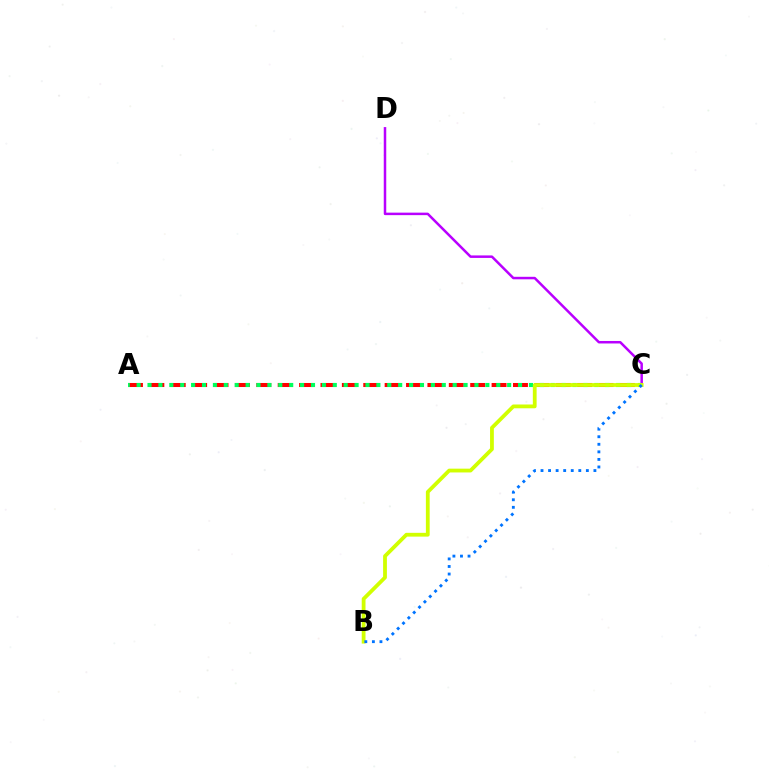{('A', 'C'): [{'color': '#ff0000', 'line_style': 'dashed', 'thickness': 2.91}, {'color': '#00ff5c', 'line_style': 'dotted', 'thickness': 2.96}], ('C', 'D'): [{'color': '#b900ff', 'line_style': 'solid', 'thickness': 1.8}], ('B', 'C'): [{'color': '#d1ff00', 'line_style': 'solid', 'thickness': 2.73}, {'color': '#0074ff', 'line_style': 'dotted', 'thickness': 2.05}]}